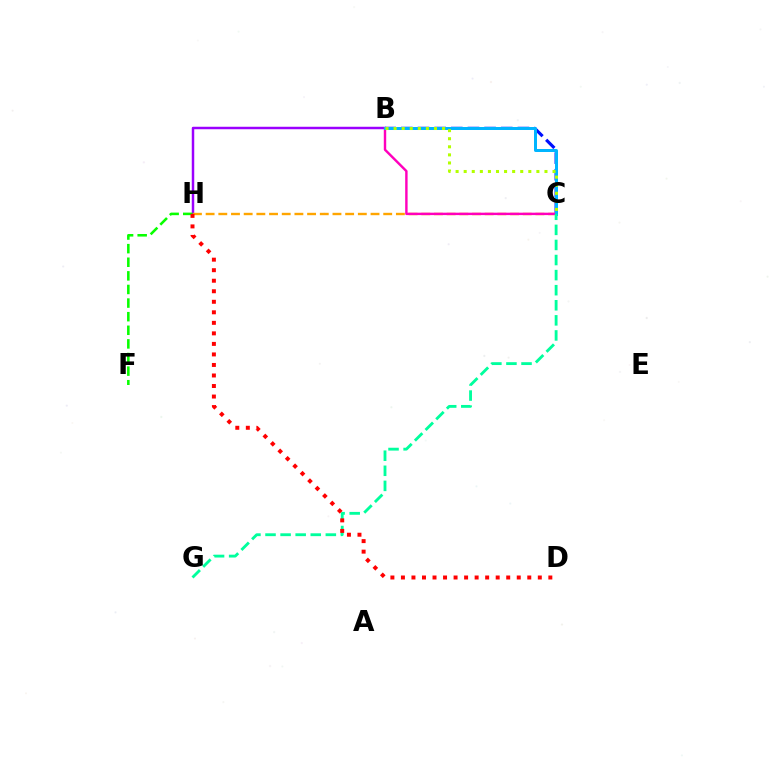{('B', 'C'): [{'color': '#0010ff', 'line_style': 'dashed', 'thickness': 2.26}, {'color': '#ff00bd', 'line_style': 'solid', 'thickness': 1.74}, {'color': '#00b5ff', 'line_style': 'solid', 'thickness': 2.15}, {'color': '#b3ff00', 'line_style': 'dotted', 'thickness': 2.19}], ('B', 'H'): [{'color': '#9b00ff', 'line_style': 'solid', 'thickness': 1.78}], ('C', 'H'): [{'color': '#ffa500', 'line_style': 'dashed', 'thickness': 1.72}], ('F', 'H'): [{'color': '#08ff00', 'line_style': 'dashed', 'thickness': 1.85}], ('C', 'G'): [{'color': '#00ff9d', 'line_style': 'dashed', 'thickness': 2.05}], ('D', 'H'): [{'color': '#ff0000', 'line_style': 'dotted', 'thickness': 2.86}]}